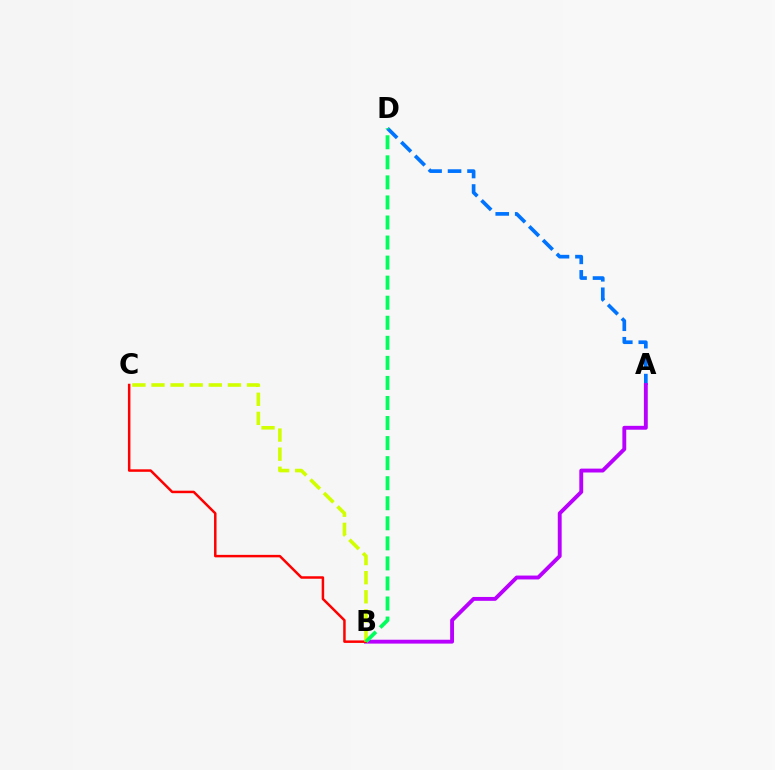{('A', 'D'): [{'color': '#0074ff', 'line_style': 'dashed', 'thickness': 2.65}], ('A', 'B'): [{'color': '#b900ff', 'line_style': 'solid', 'thickness': 2.79}], ('B', 'C'): [{'color': '#ff0000', 'line_style': 'solid', 'thickness': 1.79}, {'color': '#d1ff00', 'line_style': 'dashed', 'thickness': 2.6}], ('B', 'D'): [{'color': '#00ff5c', 'line_style': 'dashed', 'thickness': 2.72}]}